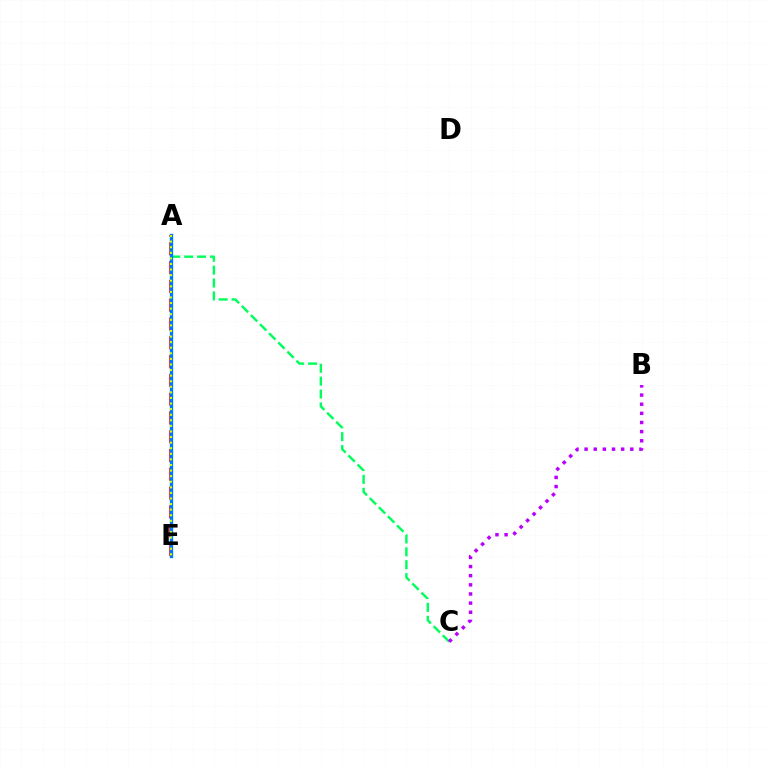{('A', 'E'): [{'color': '#ff0000', 'line_style': 'dashed', 'thickness': 2.55}, {'color': '#0074ff', 'line_style': 'solid', 'thickness': 2.39}, {'color': '#d1ff00', 'line_style': 'dotted', 'thickness': 1.52}], ('A', 'C'): [{'color': '#00ff5c', 'line_style': 'dashed', 'thickness': 1.75}], ('B', 'C'): [{'color': '#b900ff', 'line_style': 'dotted', 'thickness': 2.48}]}